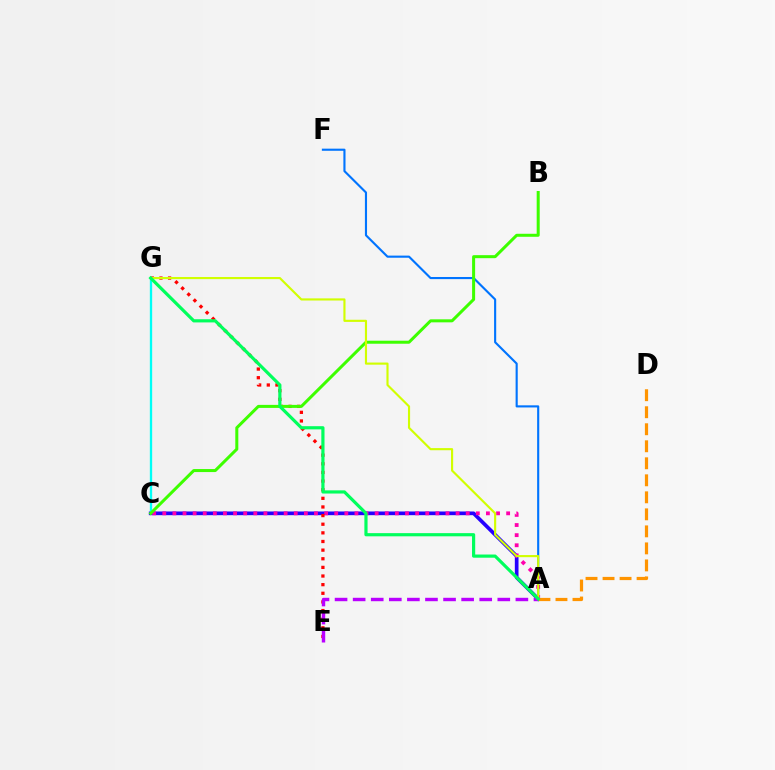{('A', 'C'): [{'color': '#2500ff', 'line_style': 'solid', 'thickness': 2.65}, {'color': '#ff00ac', 'line_style': 'dotted', 'thickness': 2.75}], ('A', 'F'): [{'color': '#0074ff', 'line_style': 'solid', 'thickness': 1.53}], ('E', 'G'): [{'color': '#ff0000', 'line_style': 'dotted', 'thickness': 2.35}], ('C', 'G'): [{'color': '#00fff6', 'line_style': 'solid', 'thickness': 1.67}], ('A', 'E'): [{'color': '#b900ff', 'line_style': 'dashed', 'thickness': 2.46}], ('B', 'C'): [{'color': '#3dff00', 'line_style': 'solid', 'thickness': 2.17}], ('A', 'D'): [{'color': '#ff9400', 'line_style': 'dashed', 'thickness': 2.31}], ('A', 'G'): [{'color': '#d1ff00', 'line_style': 'solid', 'thickness': 1.54}, {'color': '#00ff5c', 'line_style': 'solid', 'thickness': 2.29}]}